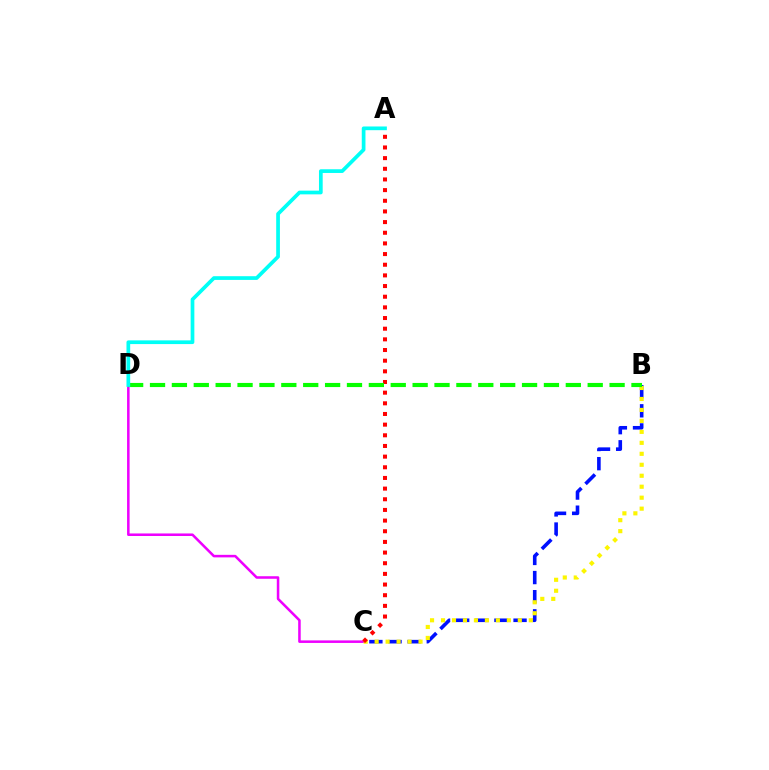{('C', 'D'): [{'color': '#ee00ff', 'line_style': 'solid', 'thickness': 1.83}], ('B', 'C'): [{'color': '#0010ff', 'line_style': 'dashed', 'thickness': 2.6}, {'color': '#fcf500', 'line_style': 'dotted', 'thickness': 2.98}], ('A', 'C'): [{'color': '#ff0000', 'line_style': 'dotted', 'thickness': 2.9}], ('B', 'D'): [{'color': '#08ff00', 'line_style': 'dashed', 'thickness': 2.97}], ('A', 'D'): [{'color': '#00fff6', 'line_style': 'solid', 'thickness': 2.67}]}